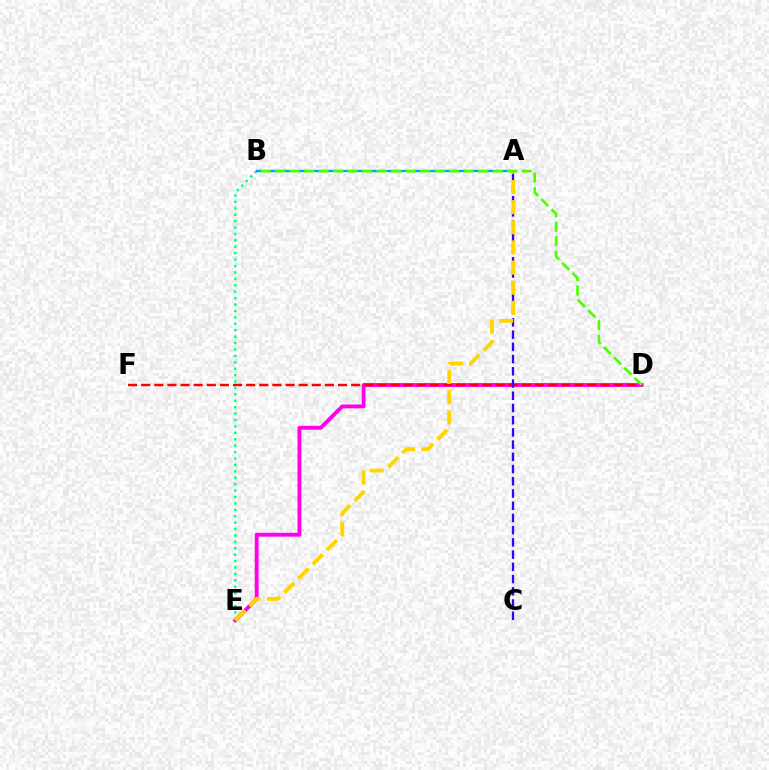{('D', 'E'): [{'color': '#ff00ed', 'line_style': 'solid', 'thickness': 2.78}], ('D', 'F'): [{'color': '#ff0000', 'line_style': 'dashed', 'thickness': 1.78}], ('B', 'E'): [{'color': '#00ff86', 'line_style': 'dotted', 'thickness': 1.74}], ('A', 'B'): [{'color': '#009eff', 'line_style': 'solid', 'thickness': 1.61}], ('A', 'C'): [{'color': '#3700ff', 'line_style': 'dashed', 'thickness': 1.66}], ('A', 'E'): [{'color': '#ffd500', 'line_style': 'dashed', 'thickness': 2.74}], ('B', 'D'): [{'color': '#4fff00', 'line_style': 'dashed', 'thickness': 1.97}]}